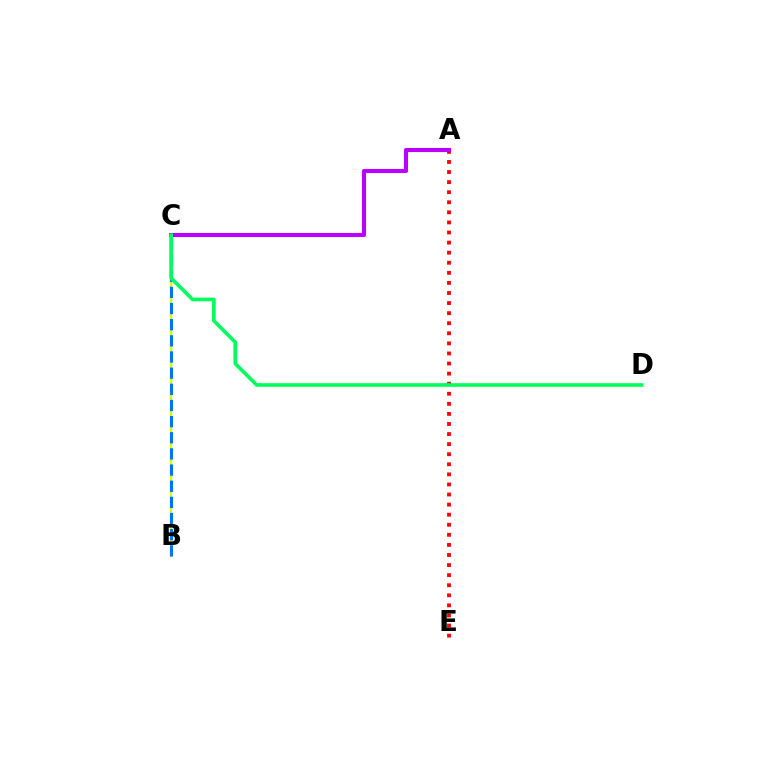{('B', 'C'): [{'color': '#d1ff00', 'line_style': 'solid', 'thickness': 1.69}, {'color': '#0074ff', 'line_style': 'dashed', 'thickness': 2.19}], ('A', 'E'): [{'color': '#ff0000', 'line_style': 'dotted', 'thickness': 2.74}], ('A', 'C'): [{'color': '#b900ff', 'line_style': 'solid', 'thickness': 2.95}], ('C', 'D'): [{'color': '#00ff5c', 'line_style': 'solid', 'thickness': 2.62}]}